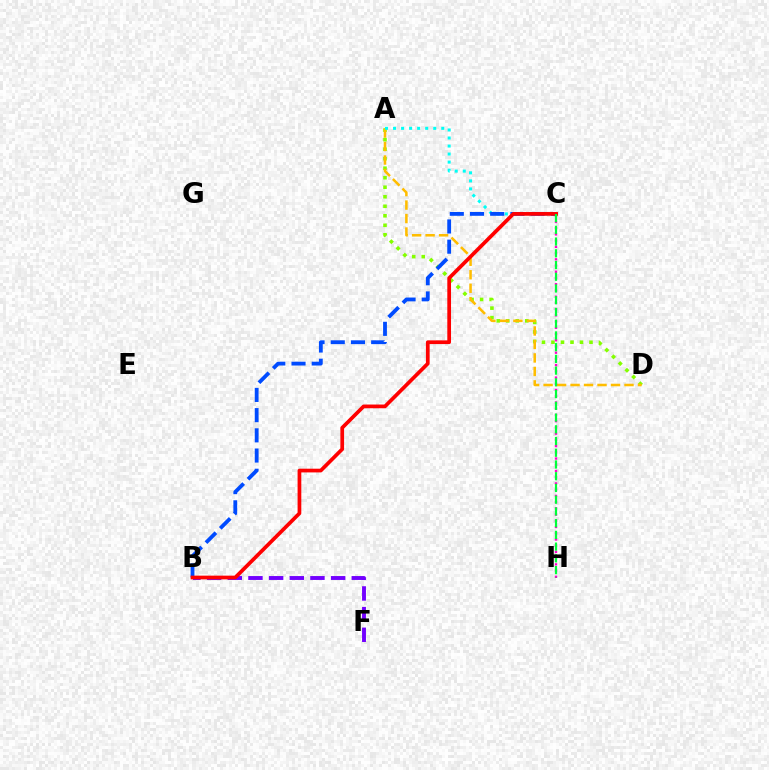{('A', 'D'): [{'color': '#84ff00', 'line_style': 'dotted', 'thickness': 2.58}, {'color': '#ffbd00', 'line_style': 'dashed', 'thickness': 1.83}], ('B', 'F'): [{'color': '#7200ff', 'line_style': 'dashed', 'thickness': 2.81}], ('A', 'C'): [{'color': '#00fff6', 'line_style': 'dotted', 'thickness': 2.18}], ('C', 'H'): [{'color': '#ff00cf', 'line_style': 'dotted', 'thickness': 1.69}, {'color': '#00ff39', 'line_style': 'dashed', 'thickness': 1.59}], ('B', 'C'): [{'color': '#004bff', 'line_style': 'dashed', 'thickness': 2.75}, {'color': '#ff0000', 'line_style': 'solid', 'thickness': 2.67}]}